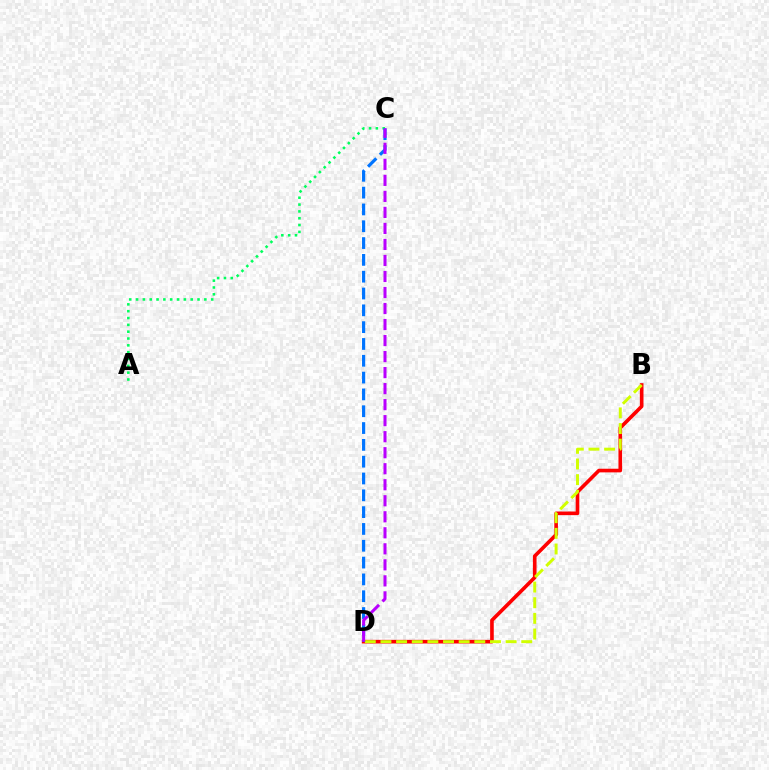{('B', 'D'): [{'color': '#ff0000', 'line_style': 'solid', 'thickness': 2.61}, {'color': '#d1ff00', 'line_style': 'dashed', 'thickness': 2.13}], ('A', 'C'): [{'color': '#00ff5c', 'line_style': 'dotted', 'thickness': 1.86}], ('C', 'D'): [{'color': '#0074ff', 'line_style': 'dashed', 'thickness': 2.28}, {'color': '#b900ff', 'line_style': 'dashed', 'thickness': 2.18}]}